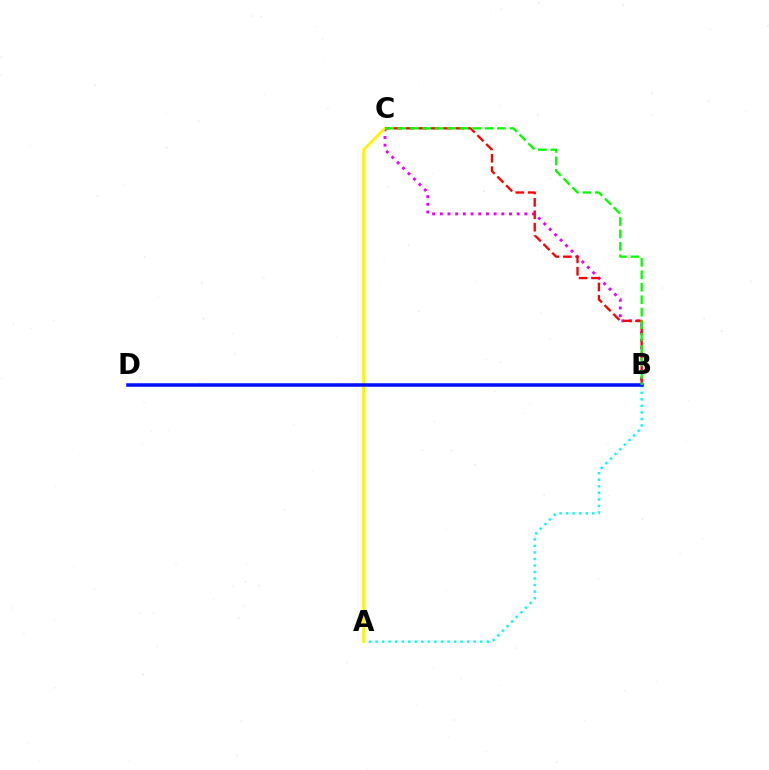{('B', 'C'): [{'color': '#ee00ff', 'line_style': 'dotted', 'thickness': 2.09}, {'color': '#ff0000', 'line_style': 'dashed', 'thickness': 1.68}, {'color': '#08ff00', 'line_style': 'dashed', 'thickness': 1.69}], ('A', 'B'): [{'color': '#00fff6', 'line_style': 'dotted', 'thickness': 1.78}], ('A', 'C'): [{'color': '#fcf500', 'line_style': 'solid', 'thickness': 1.97}], ('B', 'D'): [{'color': '#0010ff', 'line_style': 'solid', 'thickness': 2.54}]}